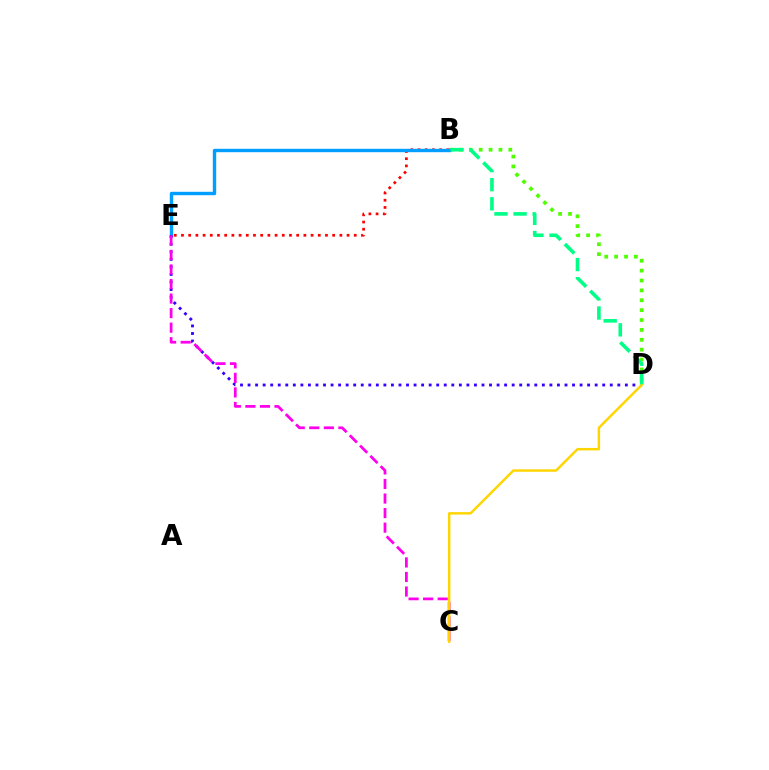{('B', 'D'): [{'color': '#4fff00', 'line_style': 'dotted', 'thickness': 2.68}, {'color': '#00ff86', 'line_style': 'dashed', 'thickness': 2.6}], ('B', 'E'): [{'color': '#ff0000', 'line_style': 'dotted', 'thickness': 1.96}, {'color': '#009eff', 'line_style': 'solid', 'thickness': 2.45}], ('D', 'E'): [{'color': '#3700ff', 'line_style': 'dotted', 'thickness': 2.05}], ('C', 'E'): [{'color': '#ff00ed', 'line_style': 'dashed', 'thickness': 1.98}], ('C', 'D'): [{'color': '#ffd500', 'line_style': 'solid', 'thickness': 1.76}]}